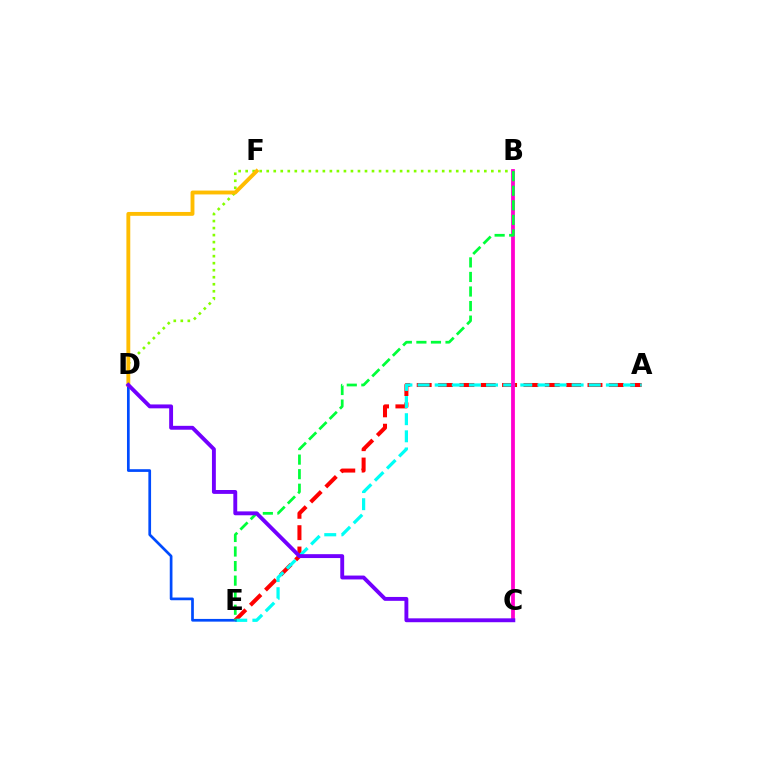{('A', 'E'): [{'color': '#ff0000', 'line_style': 'dashed', 'thickness': 2.9}, {'color': '#00fff6', 'line_style': 'dashed', 'thickness': 2.33}], ('D', 'E'): [{'color': '#004bff', 'line_style': 'solid', 'thickness': 1.95}], ('B', 'D'): [{'color': '#84ff00', 'line_style': 'dotted', 'thickness': 1.91}], ('B', 'C'): [{'color': '#ff00cf', 'line_style': 'solid', 'thickness': 2.72}], ('B', 'E'): [{'color': '#00ff39', 'line_style': 'dashed', 'thickness': 1.98}], ('D', 'F'): [{'color': '#ffbd00', 'line_style': 'solid', 'thickness': 2.78}], ('C', 'D'): [{'color': '#7200ff', 'line_style': 'solid', 'thickness': 2.8}]}